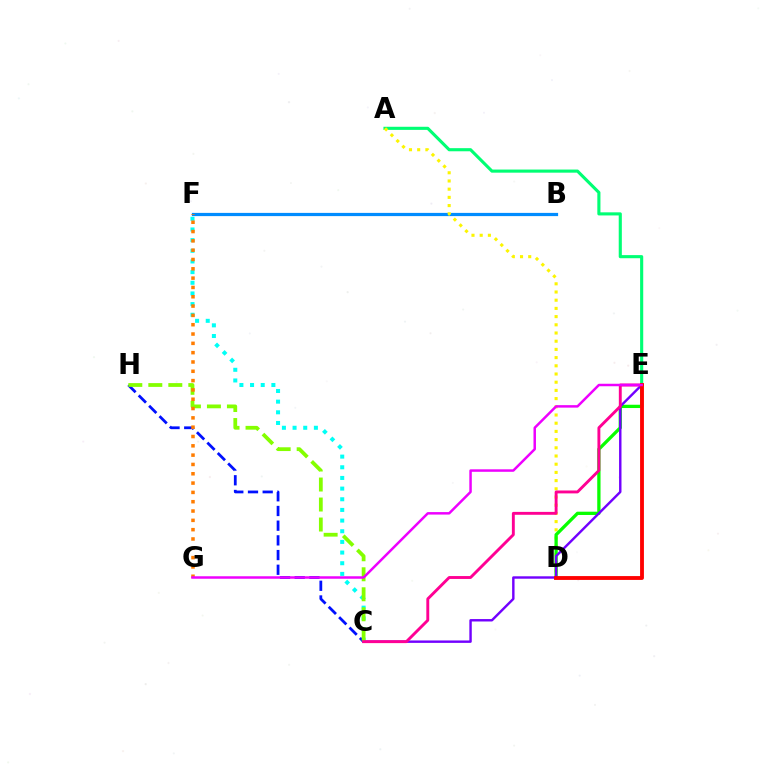{('C', 'F'): [{'color': '#00fff6', 'line_style': 'dotted', 'thickness': 2.9}], ('A', 'E'): [{'color': '#00ff74', 'line_style': 'solid', 'thickness': 2.24}], ('B', 'F'): [{'color': '#008cff', 'line_style': 'solid', 'thickness': 2.32}], ('A', 'D'): [{'color': '#fcf500', 'line_style': 'dotted', 'thickness': 2.23}], ('C', 'H'): [{'color': '#0010ff', 'line_style': 'dashed', 'thickness': 2.0}, {'color': '#84ff00', 'line_style': 'dashed', 'thickness': 2.72}], ('D', 'E'): [{'color': '#08ff00', 'line_style': 'solid', 'thickness': 2.36}, {'color': '#ff0000', 'line_style': 'solid', 'thickness': 2.77}], ('C', 'E'): [{'color': '#7200ff', 'line_style': 'solid', 'thickness': 1.74}, {'color': '#ff0094', 'line_style': 'solid', 'thickness': 2.08}], ('F', 'G'): [{'color': '#ff7c00', 'line_style': 'dotted', 'thickness': 2.53}], ('E', 'G'): [{'color': '#ee00ff', 'line_style': 'solid', 'thickness': 1.79}]}